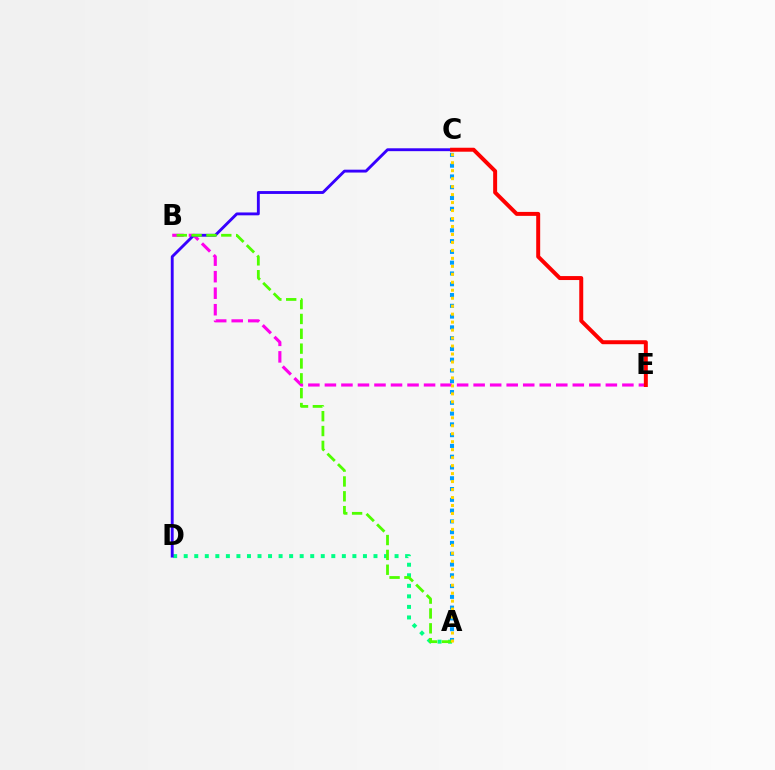{('A', 'D'): [{'color': '#00ff86', 'line_style': 'dotted', 'thickness': 2.86}], ('A', 'C'): [{'color': '#009eff', 'line_style': 'dotted', 'thickness': 2.93}, {'color': '#ffd500', 'line_style': 'dotted', 'thickness': 2.17}], ('B', 'E'): [{'color': '#ff00ed', 'line_style': 'dashed', 'thickness': 2.25}], ('C', 'D'): [{'color': '#3700ff', 'line_style': 'solid', 'thickness': 2.07}], ('A', 'B'): [{'color': '#4fff00', 'line_style': 'dashed', 'thickness': 2.02}], ('C', 'E'): [{'color': '#ff0000', 'line_style': 'solid', 'thickness': 2.86}]}